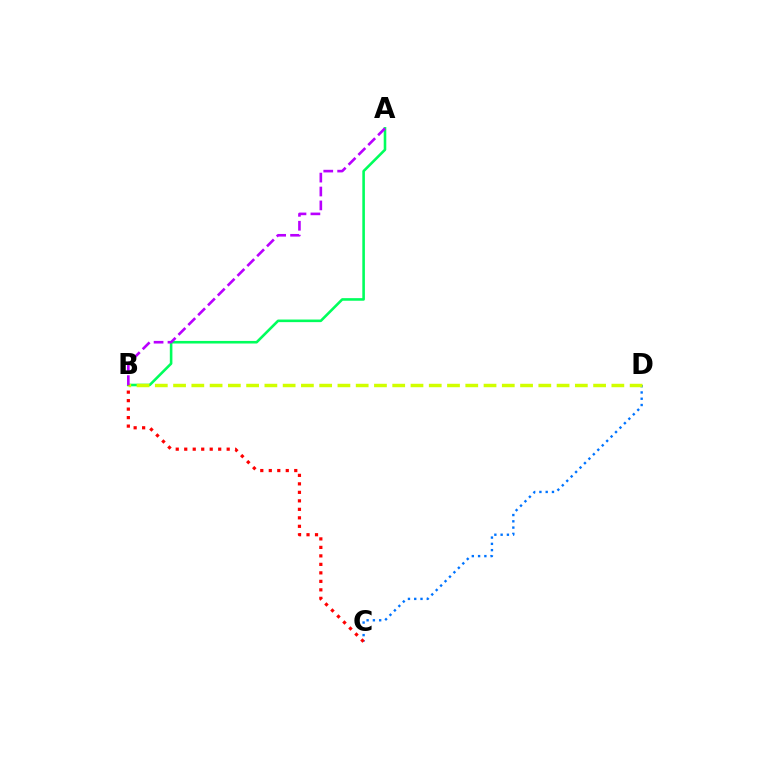{('A', 'B'): [{'color': '#00ff5c', 'line_style': 'solid', 'thickness': 1.86}, {'color': '#b900ff', 'line_style': 'dashed', 'thickness': 1.89}], ('C', 'D'): [{'color': '#0074ff', 'line_style': 'dotted', 'thickness': 1.71}], ('B', 'D'): [{'color': '#d1ff00', 'line_style': 'dashed', 'thickness': 2.48}], ('B', 'C'): [{'color': '#ff0000', 'line_style': 'dotted', 'thickness': 2.31}]}